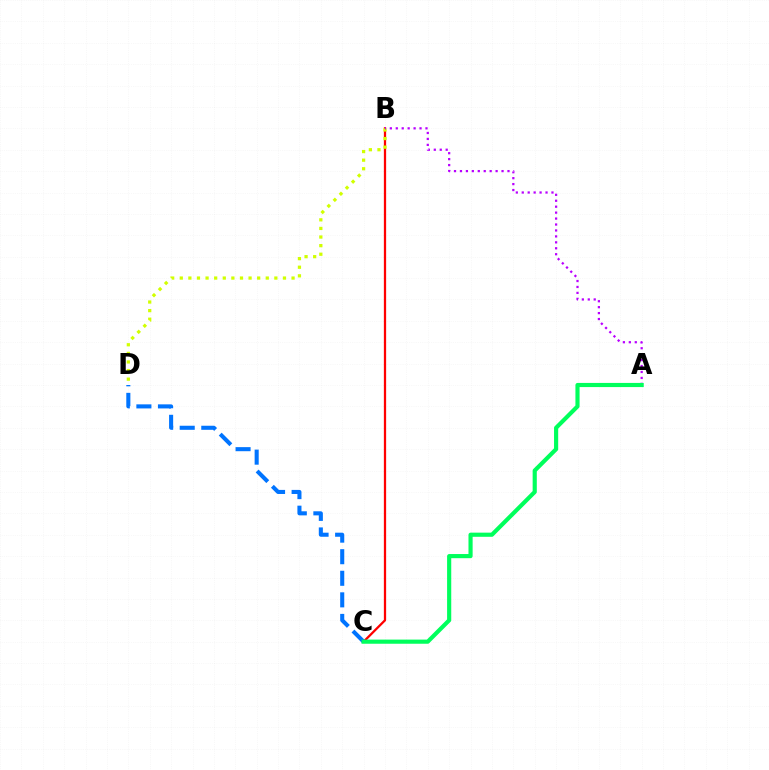{('B', 'C'): [{'color': '#ff0000', 'line_style': 'solid', 'thickness': 1.63}], ('C', 'D'): [{'color': '#0074ff', 'line_style': 'dashed', 'thickness': 2.93}], ('B', 'D'): [{'color': '#d1ff00', 'line_style': 'dotted', 'thickness': 2.34}], ('A', 'B'): [{'color': '#b900ff', 'line_style': 'dotted', 'thickness': 1.61}], ('A', 'C'): [{'color': '#00ff5c', 'line_style': 'solid', 'thickness': 2.99}]}